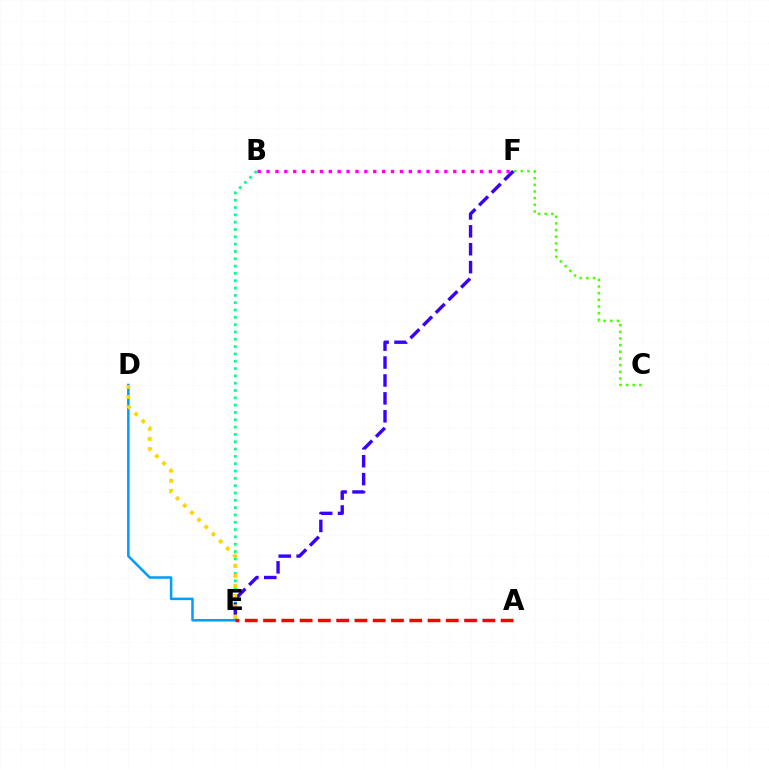{('B', 'E'): [{'color': '#00ff86', 'line_style': 'dotted', 'thickness': 1.99}], ('C', 'F'): [{'color': '#4fff00', 'line_style': 'dotted', 'thickness': 1.81}], ('E', 'F'): [{'color': '#3700ff', 'line_style': 'dashed', 'thickness': 2.43}], ('D', 'E'): [{'color': '#009eff', 'line_style': 'solid', 'thickness': 1.82}, {'color': '#ffd500', 'line_style': 'dotted', 'thickness': 2.76}], ('B', 'F'): [{'color': '#ff00ed', 'line_style': 'dotted', 'thickness': 2.42}], ('A', 'E'): [{'color': '#ff0000', 'line_style': 'dashed', 'thickness': 2.48}]}